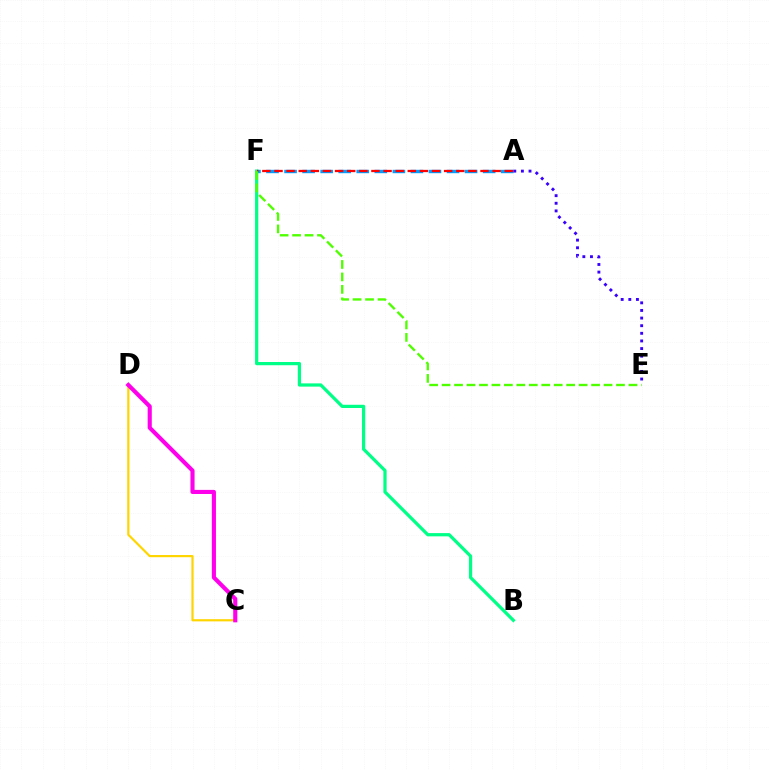{('A', 'F'): [{'color': '#009eff', 'line_style': 'dashed', 'thickness': 2.45}, {'color': '#ff0000', 'line_style': 'dashed', 'thickness': 1.65}], ('A', 'E'): [{'color': '#3700ff', 'line_style': 'dotted', 'thickness': 2.07}], ('C', 'D'): [{'color': '#ffd500', 'line_style': 'solid', 'thickness': 1.58}, {'color': '#ff00ed', 'line_style': 'solid', 'thickness': 2.96}], ('B', 'F'): [{'color': '#00ff86', 'line_style': 'solid', 'thickness': 2.33}], ('E', 'F'): [{'color': '#4fff00', 'line_style': 'dashed', 'thickness': 1.69}]}